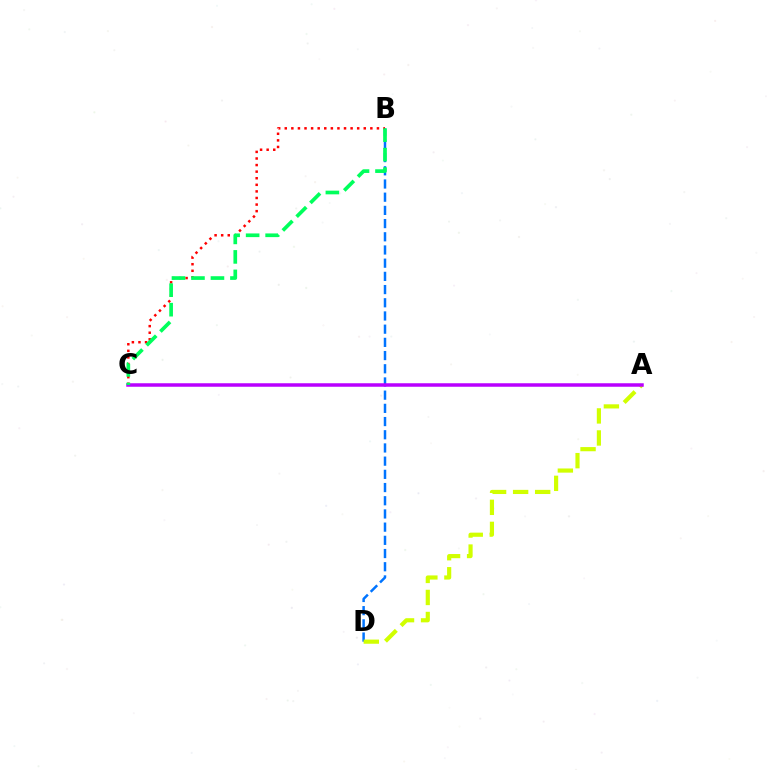{('B', 'D'): [{'color': '#0074ff', 'line_style': 'dashed', 'thickness': 1.79}], ('B', 'C'): [{'color': '#ff0000', 'line_style': 'dotted', 'thickness': 1.79}, {'color': '#00ff5c', 'line_style': 'dashed', 'thickness': 2.65}], ('A', 'D'): [{'color': '#d1ff00', 'line_style': 'dashed', 'thickness': 2.99}], ('A', 'C'): [{'color': '#b900ff', 'line_style': 'solid', 'thickness': 2.52}]}